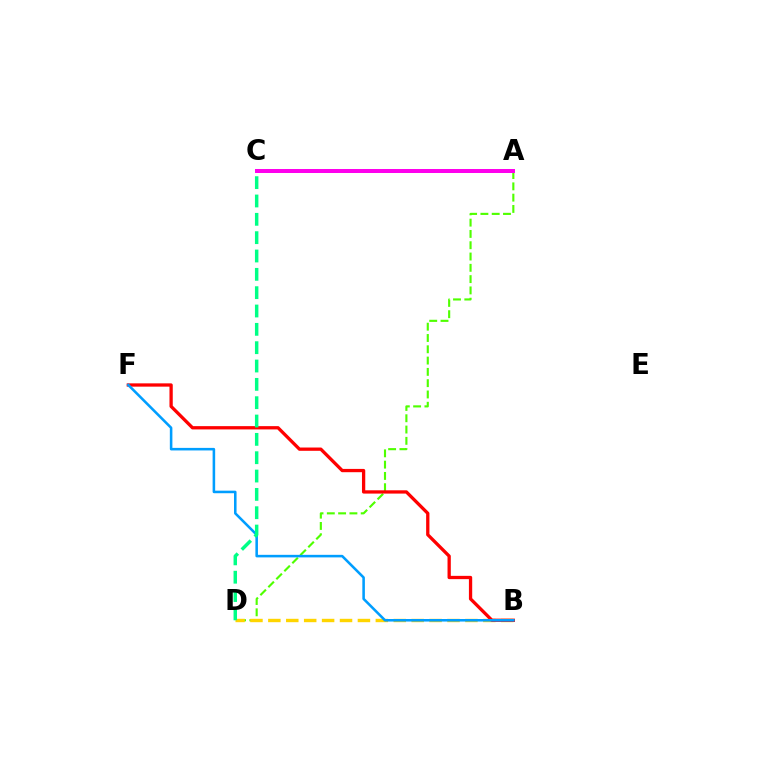{('A', 'C'): [{'color': '#3700ff', 'line_style': 'dashed', 'thickness': 2.65}, {'color': '#ff00ed', 'line_style': 'solid', 'thickness': 2.86}], ('A', 'D'): [{'color': '#4fff00', 'line_style': 'dashed', 'thickness': 1.53}], ('B', 'D'): [{'color': '#ffd500', 'line_style': 'dashed', 'thickness': 2.43}], ('B', 'F'): [{'color': '#ff0000', 'line_style': 'solid', 'thickness': 2.37}, {'color': '#009eff', 'line_style': 'solid', 'thickness': 1.84}], ('C', 'D'): [{'color': '#00ff86', 'line_style': 'dashed', 'thickness': 2.49}]}